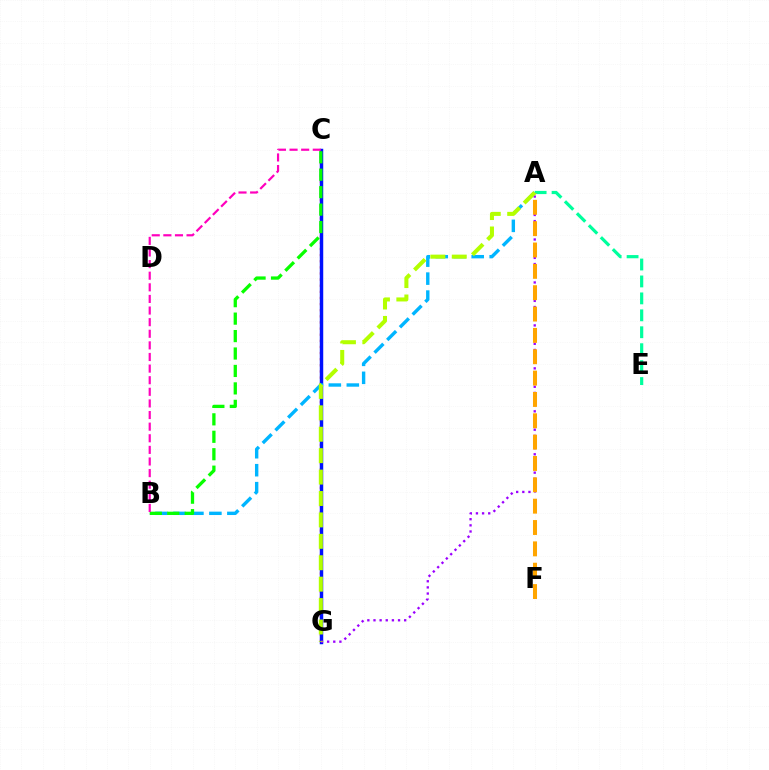{('C', 'G'): [{'color': '#ff0000', 'line_style': 'dotted', 'thickness': 1.66}, {'color': '#0010ff', 'line_style': 'solid', 'thickness': 2.49}], ('A', 'B'): [{'color': '#00b5ff', 'line_style': 'dashed', 'thickness': 2.44}], ('B', 'C'): [{'color': '#08ff00', 'line_style': 'dashed', 'thickness': 2.37}, {'color': '#ff00bd', 'line_style': 'dashed', 'thickness': 1.58}], ('A', 'G'): [{'color': '#9b00ff', 'line_style': 'dotted', 'thickness': 1.67}, {'color': '#b3ff00', 'line_style': 'dashed', 'thickness': 2.91}], ('A', 'E'): [{'color': '#00ff9d', 'line_style': 'dashed', 'thickness': 2.3}], ('A', 'F'): [{'color': '#ffa500', 'line_style': 'dashed', 'thickness': 2.9}]}